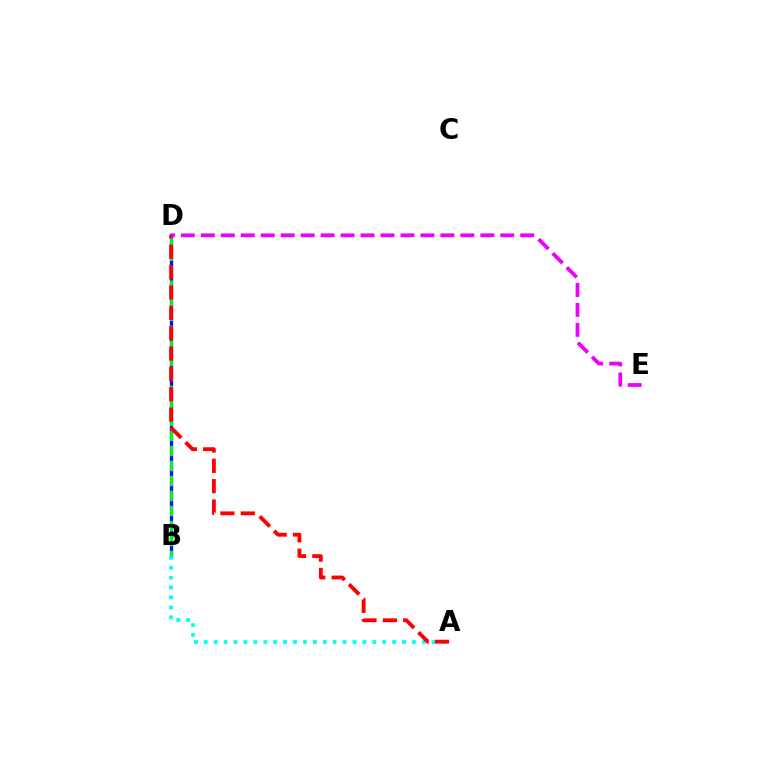{('B', 'D'): [{'color': '#fcf500', 'line_style': 'solid', 'thickness': 1.97}, {'color': '#0010ff', 'line_style': 'solid', 'thickness': 2.4}, {'color': '#08ff00', 'line_style': 'dashed', 'thickness': 2.04}], ('A', 'B'): [{'color': '#00fff6', 'line_style': 'dotted', 'thickness': 2.69}], ('A', 'D'): [{'color': '#ff0000', 'line_style': 'dashed', 'thickness': 2.77}], ('D', 'E'): [{'color': '#ee00ff', 'line_style': 'dashed', 'thickness': 2.71}]}